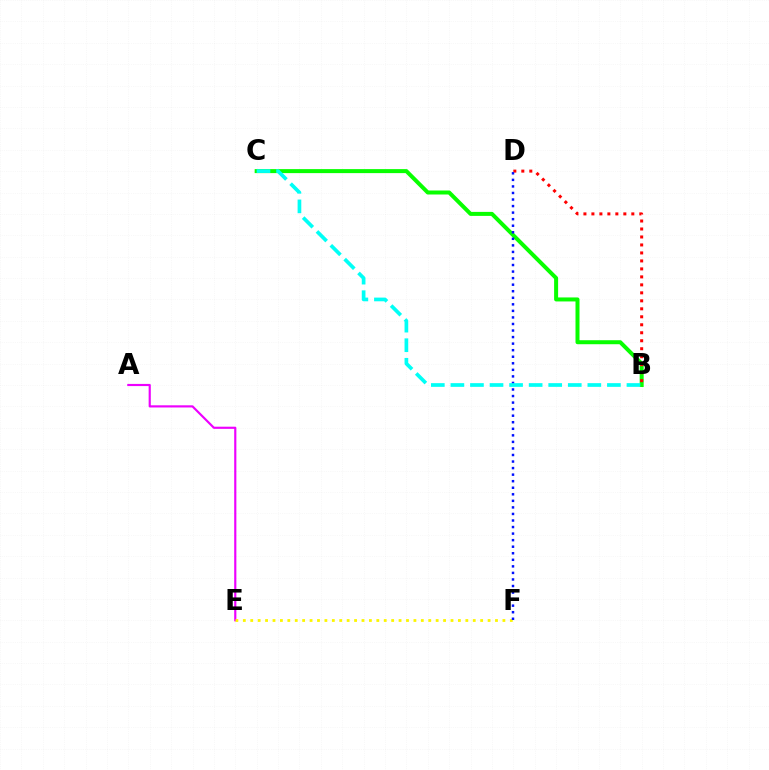{('B', 'C'): [{'color': '#08ff00', 'line_style': 'solid', 'thickness': 2.88}, {'color': '#00fff6', 'line_style': 'dashed', 'thickness': 2.66}], ('B', 'D'): [{'color': '#ff0000', 'line_style': 'dotted', 'thickness': 2.17}], ('A', 'E'): [{'color': '#ee00ff', 'line_style': 'solid', 'thickness': 1.56}], ('E', 'F'): [{'color': '#fcf500', 'line_style': 'dotted', 'thickness': 2.02}], ('D', 'F'): [{'color': '#0010ff', 'line_style': 'dotted', 'thickness': 1.78}]}